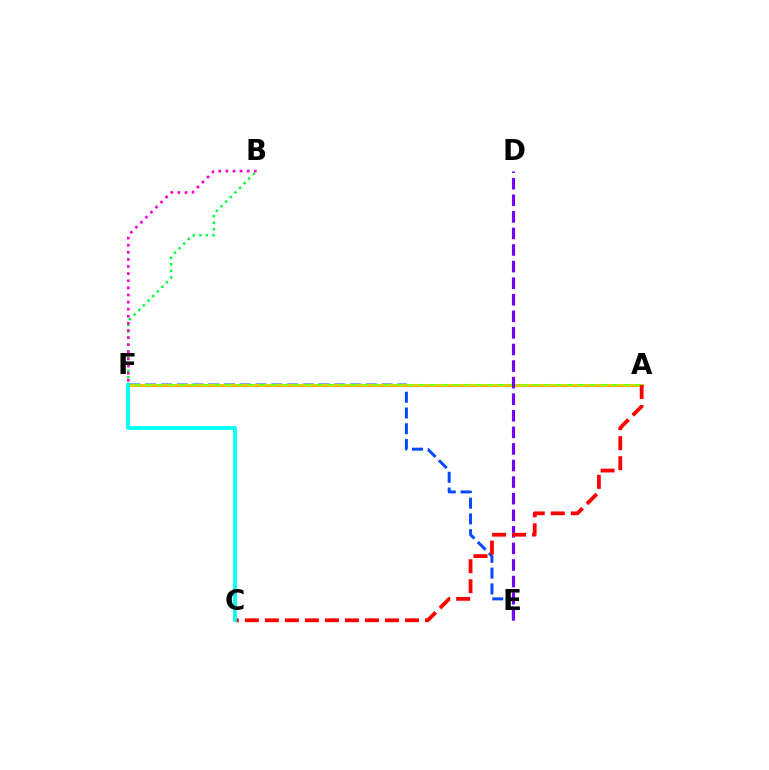{('B', 'F'): [{'color': '#00ff39', 'line_style': 'dotted', 'thickness': 1.77}, {'color': '#ff00cf', 'line_style': 'dotted', 'thickness': 1.93}], ('E', 'F'): [{'color': '#004bff', 'line_style': 'dashed', 'thickness': 2.14}], ('A', 'F'): [{'color': '#ffbd00', 'line_style': 'solid', 'thickness': 2.15}, {'color': '#84ff00', 'line_style': 'dashed', 'thickness': 1.55}], ('D', 'E'): [{'color': '#7200ff', 'line_style': 'dashed', 'thickness': 2.25}], ('A', 'C'): [{'color': '#ff0000', 'line_style': 'dashed', 'thickness': 2.72}], ('C', 'F'): [{'color': '#00fff6', 'line_style': 'solid', 'thickness': 2.75}]}